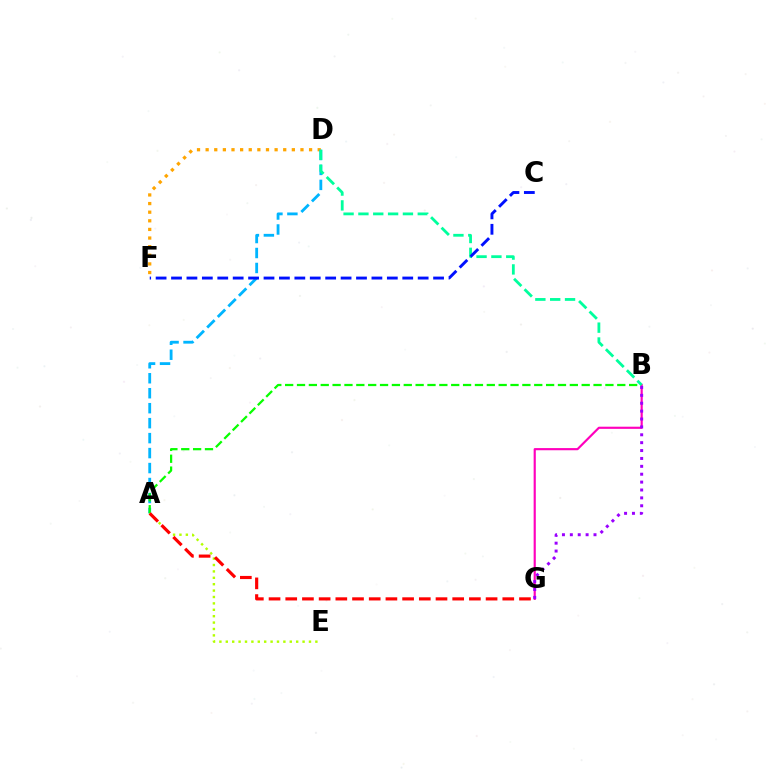{('D', 'F'): [{'color': '#ffa500', 'line_style': 'dotted', 'thickness': 2.34}], ('A', 'D'): [{'color': '#00b5ff', 'line_style': 'dashed', 'thickness': 2.03}], ('A', 'B'): [{'color': '#08ff00', 'line_style': 'dashed', 'thickness': 1.61}], ('B', 'G'): [{'color': '#ff00bd', 'line_style': 'solid', 'thickness': 1.56}, {'color': '#9b00ff', 'line_style': 'dotted', 'thickness': 2.14}], ('A', 'E'): [{'color': '#b3ff00', 'line_style': 'dotted', 'thickness': 1.74}], ('A', 'G'): [{'color': '#ff0000', 'line_style': 'dashed', 'thickness': 2.27}], ('B', 'D'): [{'color': '#00ff9d', 'line_style': 'dashed', 'thickness': 2.02}], ('C', 'F'): [{'color': '#0010ff', 'line_style': 'dashed', 'thickness': 2.09}]}